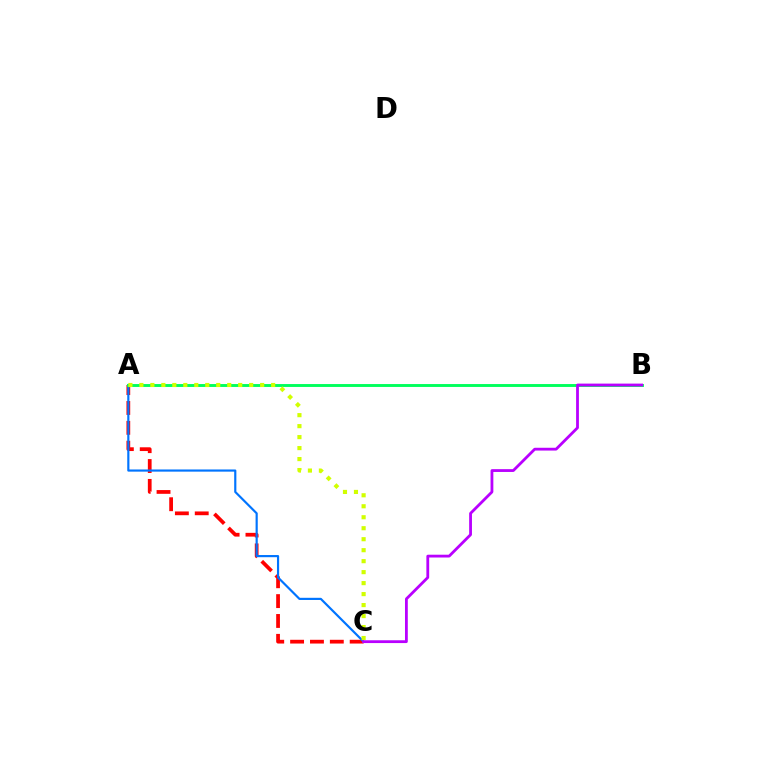{('A', 'C'): [{'color': '#ff0000', 'line_style': 'dashed', 'thickness': 2.7}, {'color': '#0074ff', 'line_style': 'solid', 'thickness': 1.56}, {'color': '#d1ff00', 'line_style': 'dotted', 'thickness': 2.98}], ('A', 'B'): [{'color': '#00ff5c', 'line_style': 'solid', 'thickness': 2.08}], ('B', 'C'): [{'color': '#b900ff', 'line_style': 'solid', 'thickness': 2.02}]}